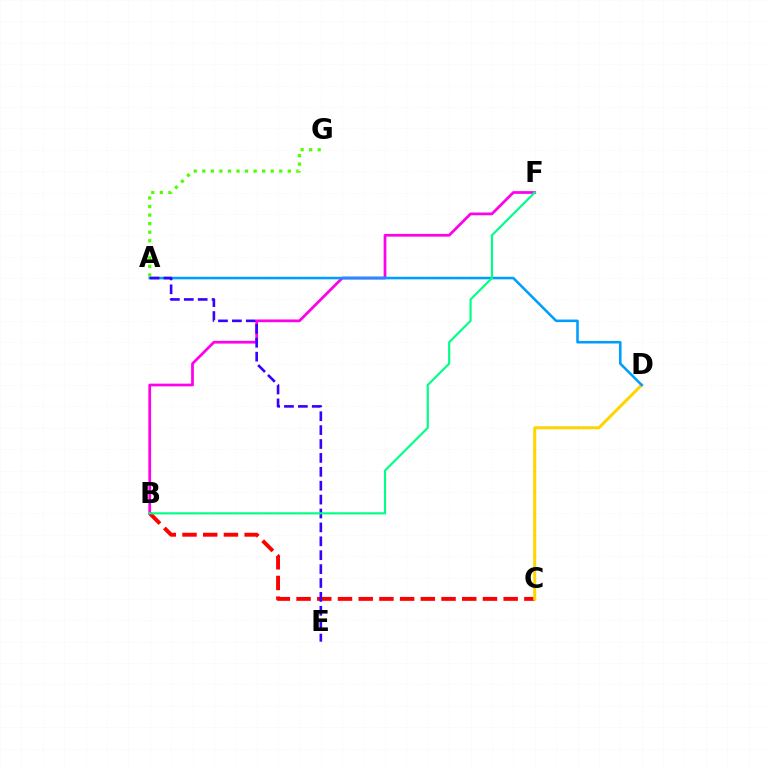{('B', 'F'): [{'color': '#ff00ed', 'line_style': 'solid', 'thickness': 1.97}, {'color': '#00ff86', 'line_style': 'solid', 'thickness': 1.55}], ('A', 'G'): [{'color': '#4fff00', 'line_style': 'dotted', 'thickness': 2.32}], ('B', 'C'): [{'color': '#ff0000', 'line_style': 'dashed', 'thickness': 2.81}], ('C', 'D'): [{'color': '#ffd500', 'line_style': 'solid', 'thickness': 2.17}], ('A', 'D'): [{'color': '#009eff', 'line_style': 'solid', 'thickness': 1.85}], ('A', 'E'): [{'color': '#3700ff', 'line_style': 'dashed', 'thickness': 1.89}]}